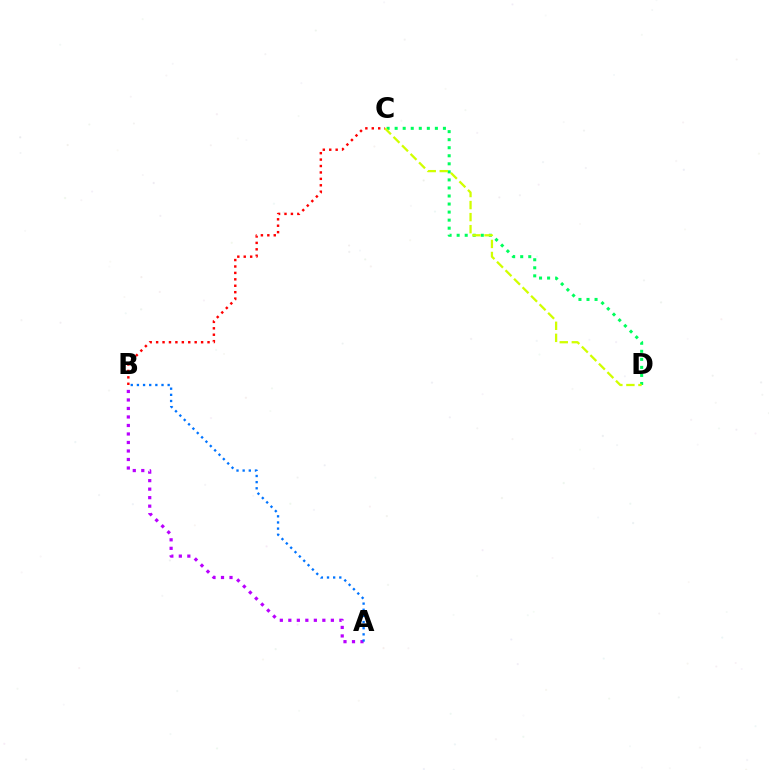{('C', 'D'): [{'color': '#00ff5c', 'line_style': 'dotted', 'thickness': 2.19}, {'color': '#d1ff00', 'line_style': 'dashed', 'thickness': 1.64}], ('A', 'B'): [{'color': '#b900ff', 'line_style': 'dotted', 'thickness': 2.31}, {'color': '#0074ff', 'line_style': 'dotted', 'thickness': 1.67}], ('B', 'C'): [{'color': '#ff0000', 'line_style': 'dotted', 'thickness': 1.75}]}